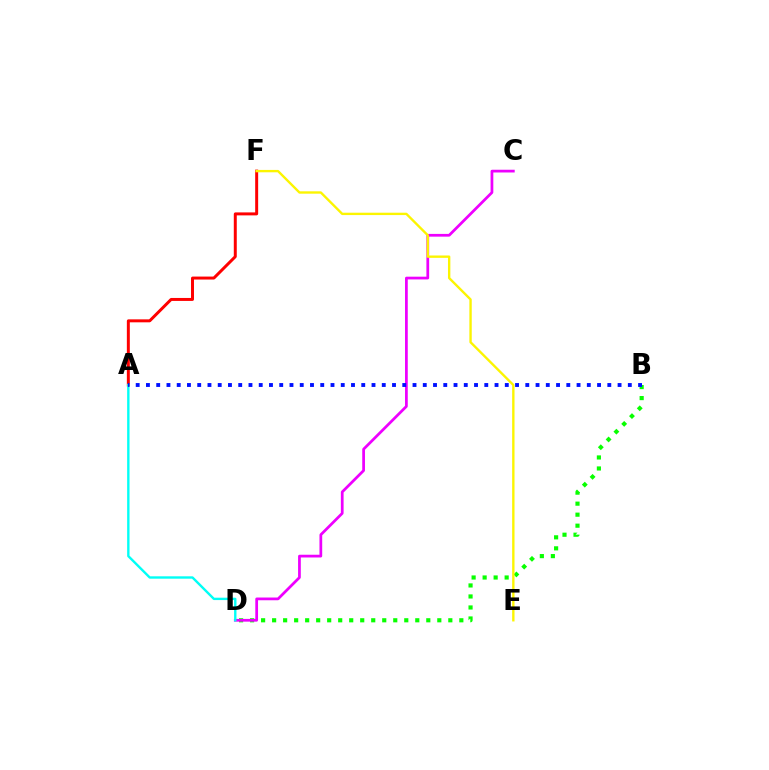{('A', 'F'): [{'color': '#ff0000', 'line_style': 'solid', 'thickness': 2.14}], ('B', 'D'): [{'color': '#08ff00', 'line_style': 'dotted', 'thickness': 2.99}], ('C', 'D'): [{'color': '#ee00ff', 'line_style': 'solid', 'thickness': 1.97}], ('E', 'F'): [{'color': '#fcf500', 'line_style': 'solid', 'thickness': 1.71}], ('A', 'D'): [{'color': '#00fff6', 'line_style': 'solid', 'thickness': 1.71}], ('A', 'B'): [{'color': '#0010ff', 'line_style': 'dotted', 'thickness': 2.79}]}